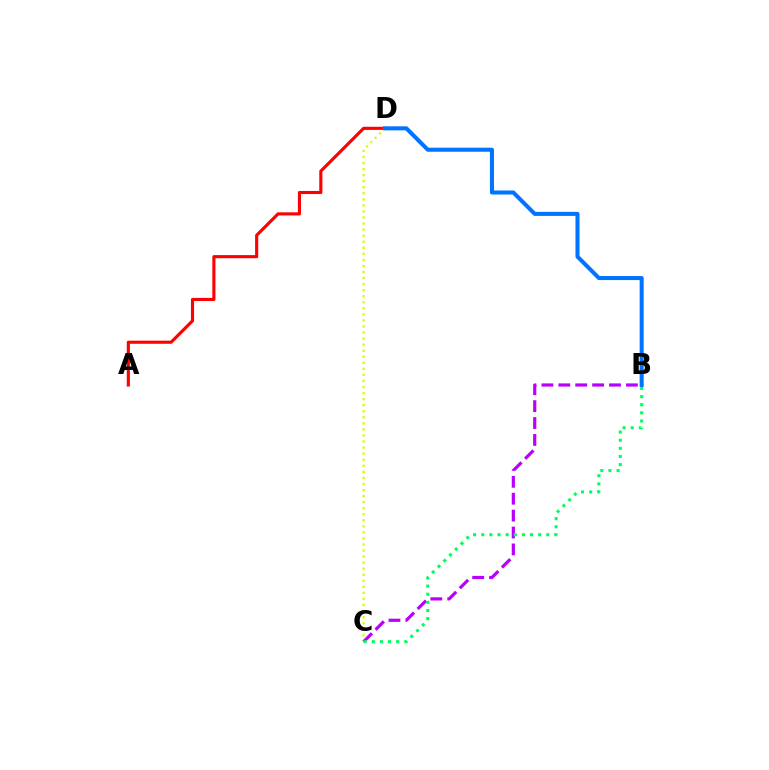{('A', 'D'): [{'color': '#ff0000', 'line_style': 'solid', 'thickness': 2.25}], ('C', 'D'): [{'color': '#d1ff00', 'line_style': 'dotted', 'thickness': 1.65}], ('B', 'C'): [{'color': '#b900ff', 'line_style': 'dashed', 'thickness': 2.3}, {'color': '#00ff5c', 'line_style': 'dotted', 'thickness': 2.21}], ('B', 'D'): [{'color': '#0074ff', 'line_style': 'solid', 'thickness': 2.91}]}